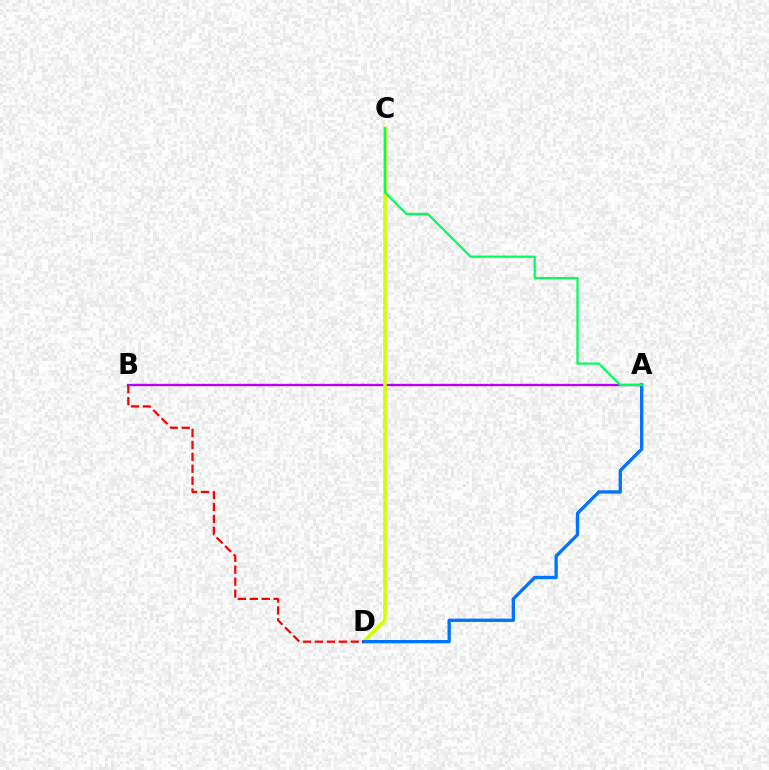{('A', 'B'): [{'color': '#b900ff', 'line_style': 'solid', 'thickness': 1.7}], ('C', 'D'): [{'color': '#d1ff00', 'line_style': 'solid', 'thickness': 2.57}], ('A', 'D'): [{'color': '#0074ff', 'line_style': 'solid', 'thickness': 2.39}], ('B', 'D'): [{'color': '#ff0000', 'line_style': 'dashed', 'thickness': 1.62}], ('A', 'C'): [{'color': '#00ff5c', 'line_style': 'solid', 'thickness': 1.6}]}